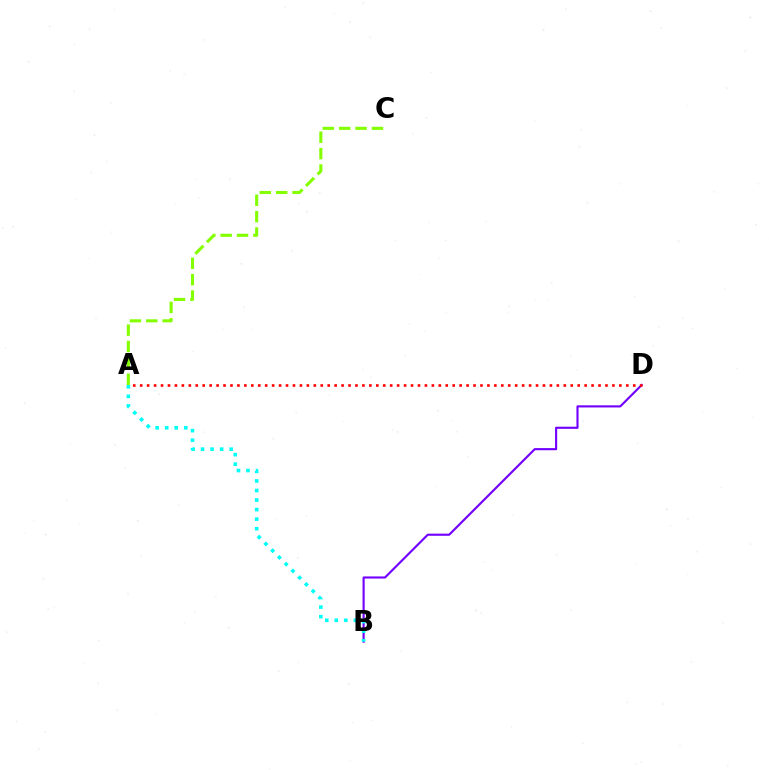{('B', 'D'): [{'color': '#7200ff', 'line_style': 'solid', 'thickness': 1.54}], ('A', 'D'): [{'color': '#ff0000', 'line_style': 'dotted', 'thickness': 1.89}], ('A', 'B'): [{'color': '#00fff6', 'line_style': 'dotted', 'thickness': 2.59}], ('A', 'C'): [{'color': '#84ff00', 'line_style': 'dashed', 'thickness': 2.23}]}